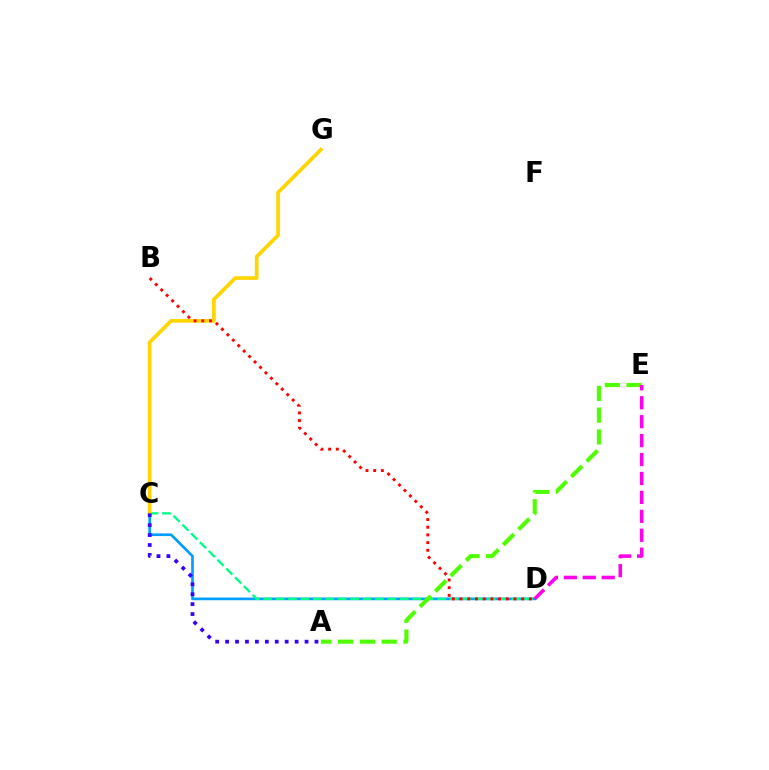{('C', 'D'): [{'color': '#009eff', 'line_style': 'solid', 'thickness': 1.93}, {'color': '#00ff86', 'line_style': 'dashed', 'thickness': 1.69}], ('C', 'G'): [{'color': '#ffd500', 'line_style': 'solid', 'thickness': 2.65}], ('A', 'E'): [{'color': '#4fff00', 'line_style': 'dashed', 'thickness': 2.96}], ('B', 'D'): [{'color': '#ff0000', 'line_style': 'dotted', 'thickness': 2.09}], ('A', 'C'): [{'color': '#3700ff', 'line_style': 'dotted', 'thickness': 2.7}], ('D', 'E'): [{'color': '#ff00ed', 'line_style': 'dashed', 'thickness': 2.57}]}